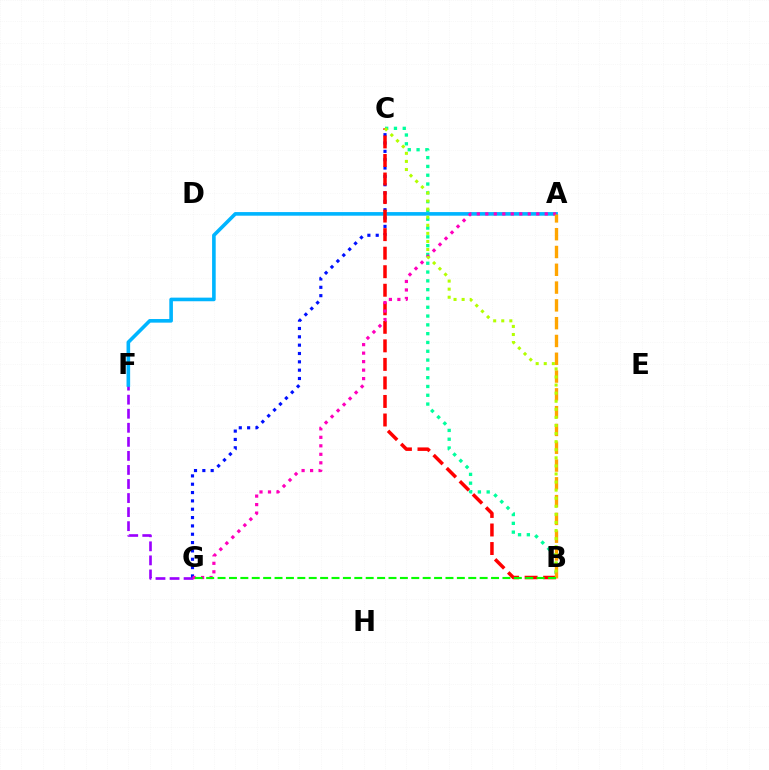{('F', 'G'): [{'color': '#9b00ff', 'line_style': 'dashed', 'thickness': 1.91}], ('A', 'F'): [{'color': '#00b5ff', 'line_style': 'solid', 'thickness': 2.6}], ('C', 'G'): [{'color': '#0010ff', 'line_style': 'dotted', 'thickness': 2.27}], ('B', 'C'): [{'color': '#00ff9d', 'line_style': 'dotted', 'thickness': 2.39}, {'color': '#ff0000', 'line_style': 'dashed', 'thickness': 2.52}, {'color': '#b3ff00', 'line_style': 'dotted', 'thickness': 2.2}], ('A', 'G'): [{'color': '#ff00bd', 'line_style': 'dotted', 'thickness': 2.31}], ('A', 'B'): [{'color': '#ffa500', 'line_style': 'dashed', 'thickness': 2.42}], ('B', 'G'): [{'color': '#08ff00', 'line_style': 'dashed', 'thickness': 1.55}]}